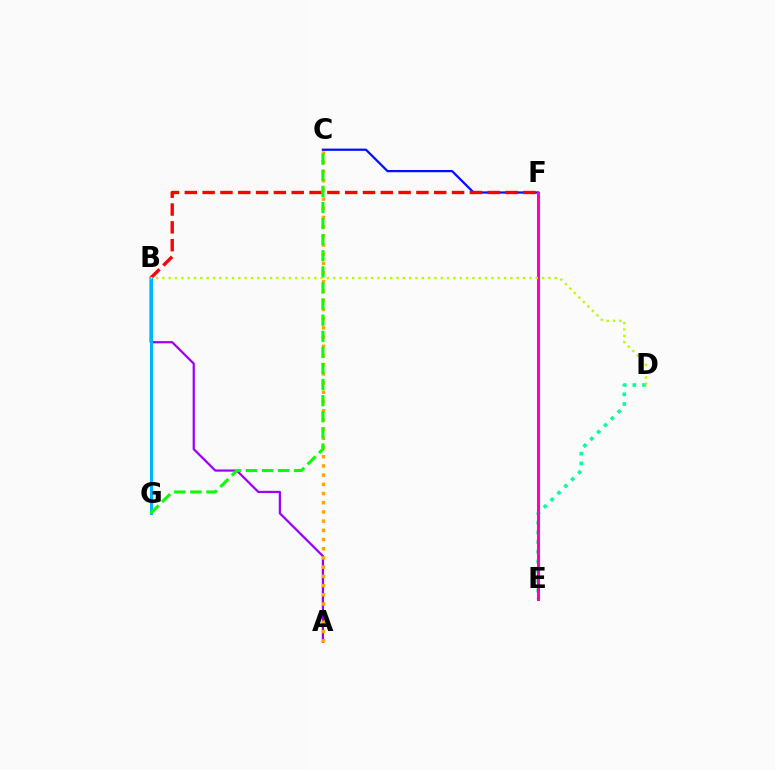{('C', 'F'): [{'color': '#0010ff', 'line_style': 'solid', 'thickness': 1.62}], ('A', 'B'): [{'color': '#9b00ff', 'line_style': 'solid', 'thickness': 1.61}], ('B', 'F'): [{'color': '#ff0000', 'line_style': 'dashed', 'thickness': 2.42}], ('D', 'E'): [{'color': '#00ff9d', 'line_style': 'dotted', 'thickness': 2.63}], ('B', 'G'): [{'color': '#00b5ff', 'line_style': 'solid', 'thickness': 2.17}], ('A', 'C'): [{'color': '#ffa500', 'line_style': 'dotted', 'thickness': 2.5}], ('E', 'F'): [{'color': '#ff00bd', 'line_style': 'solid', 'thickness': 2.2}], ('C', 'G'): [{'color': '#08ff00', 'line_style': 'dashed', 'thickness': 2.19}], ('B', 'D'): [{'color': '#b3ff00', 'line_style': 'dotted', 'thickness': 1.72}]}